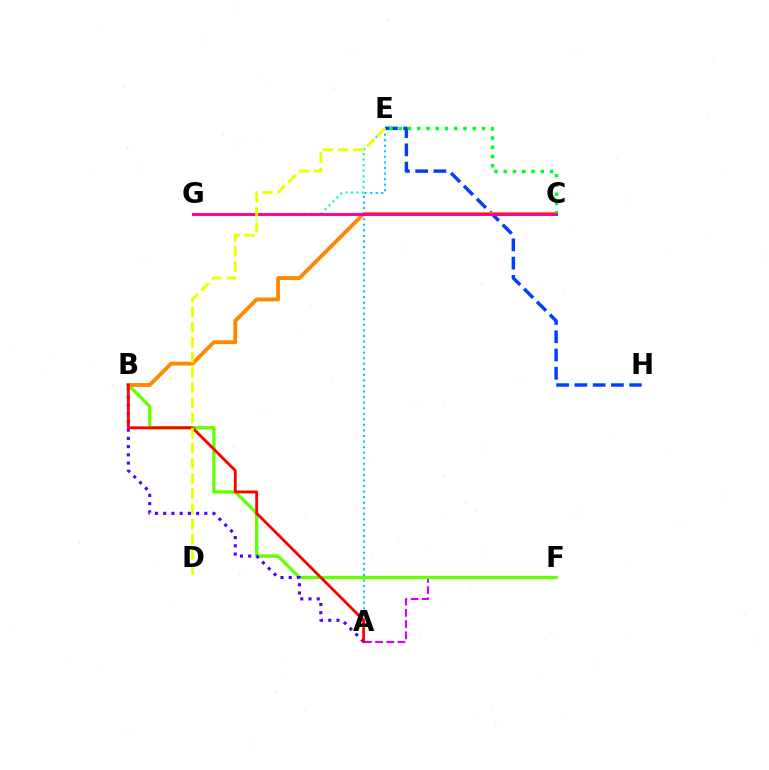{('E', 'G'): [{'color': '#00ffaf', 'line_style': 'dotted', 'thickness': 1.51}], ('A', 'F'): [{'color': '#d600ff', 'line_style': 'dashed', 'thickness': 1.52}], ('B', 'F'): [{'color': '#66ff00', 'line_style': 'solid', 'thickness': 2.38}], ('E', 'H'): [{'color': '#003fff', 'line_style': 'dashed', 'thickness': 2.48}], ('A', 'B'): [{'color': '#4f00ff', 'line_style': 'dotted', 'thickness': 2.24}, {'color': '#ff0000', 'line_style': 'solid', 'thickness': 2.04}], ('B', 'C'): [{'color': '#ff8800', 'line_style': 'solid', 'thickness': 2.77}], ('A', 'E'): [{'color': '#00c7ff', 'line_style': 'dotted', 'thickness': 1.51}], ('C', 'E'): [{'color': '#00ff27', 'line_style': 'dotted', 'thickness': 2.51}], ('C', 'G'): [{'color': '#ff00a0', 'line_style': 'solid', 'thickness': 2.13}], ('D', 'E'): [{'color': '#eeff00', 'line_style': 'dashed', 'thickness': 2.06}]}